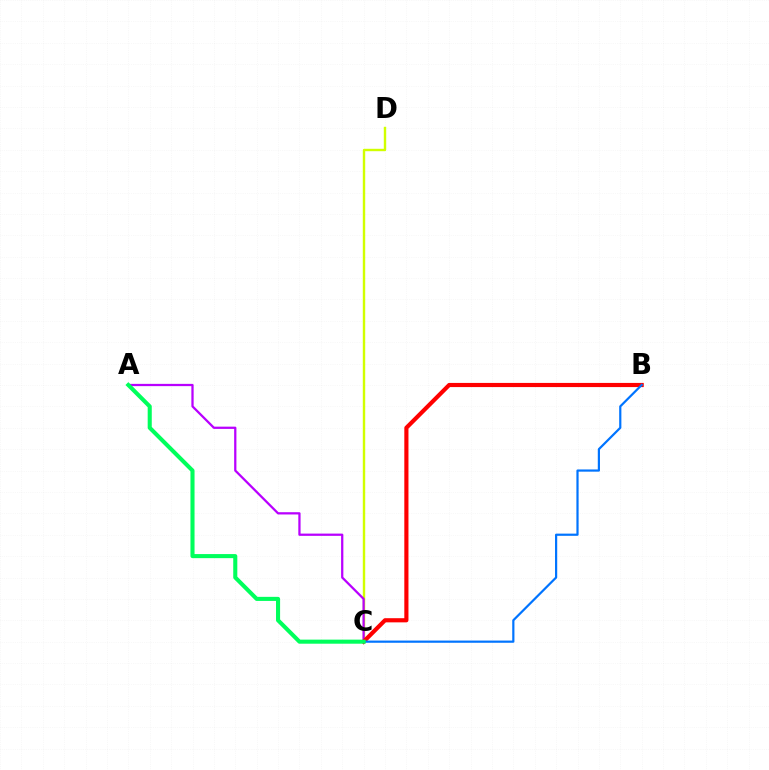{('C', 'D'): [{'color': '#d1ff00', 'line_style': 'solid', 'thickness': 1.73}], ('A', 'C'): [{'color': '#b900ff', 'line_style': 'solid', 'thickness': 1.63}, {'color': '#00ff5c', 'line_style': 'solid', 'thickness': 2.93}], ('B', 'C'): [{'color': '#ff0000', 'line_style': 'solid', 'thickness': 2.99}, {'color': '#0074ff', 'line_style': 'solid', 'thickness': 1.59}]}